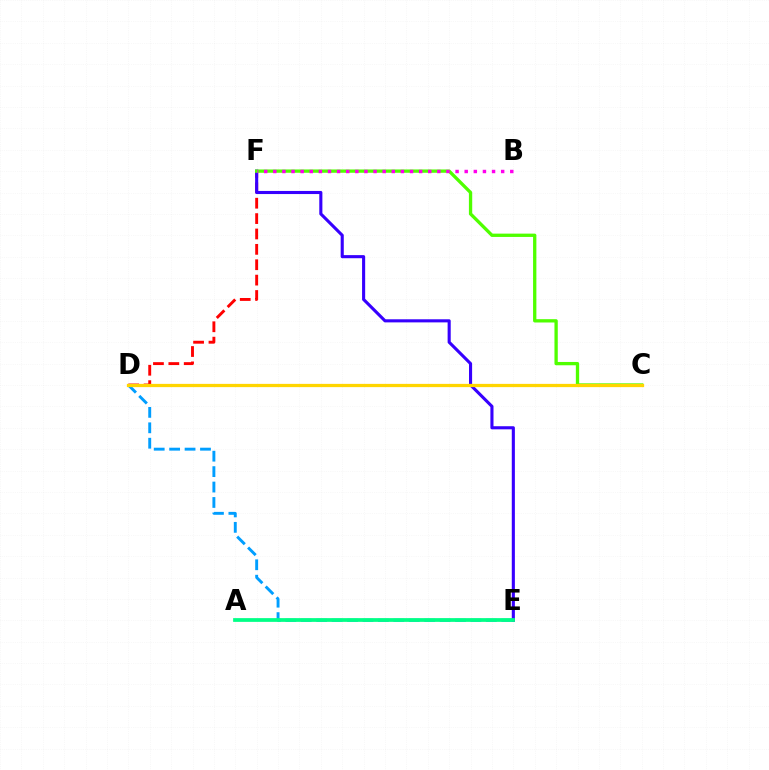{('D', 'E'): [{'color': '#009eff', 'line_style': 'dashed', 'thickness': 2.1}], ('D', 'F'): [{'color': '#ff0000', 'line_style': 'dashed', 'thickness': 2.09}], ('E', 'F'): [{'color': '#3700ff', 'line_style': 'solid', 'thickness': 2.23}], ('C', 'F'): [{'color': '#4fff00', 'line_style': 'solid', 'thickness': 2.38}], ('A', 'E'): [{'color': '#00ff86', 'line_style': 'solid', 'thickness': 2.69}], ('B', 'F'): [{'color': '#ff00ed', 'line_style': 'dotted', 'thickness': 2.48}], ('C', 'D'): [{'color': '#ffd500', 'line_style': 'solid', 'thickness': 2.34}]}